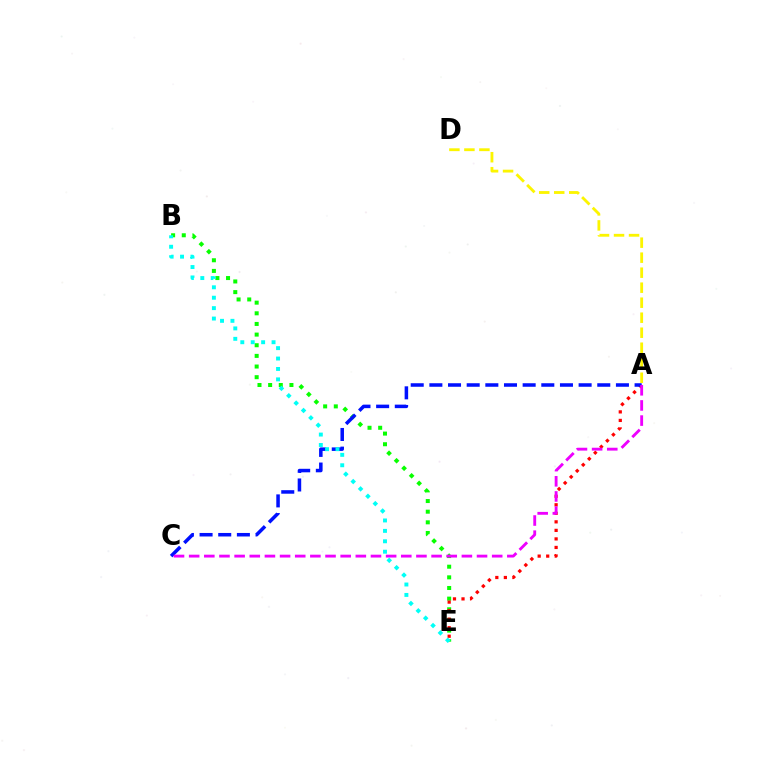{('B', 'E'): [{'color': '#08ff00', 'line_style': 'dotted', 'thickness': 2.89}, {'color': '#00fff6', 'line_style': 'dotted', 'thickness': 2.83}], ('A', 'E'): [{'color': '#ff0000', 'line_style': 'dotted', 'thickness': 2.32}], ('A', 'D'): [{'color': '#fcf500', 'line_style': 'dashed', 'thickness': 2.04}], ('A', 'C'): [{'color': '#0010ff', 'line_style': 'dashed', 'thickness': 2.53}, {'color': '#ee00ff', 'line_style': 'dashed', 'thickness': 2.06}]}